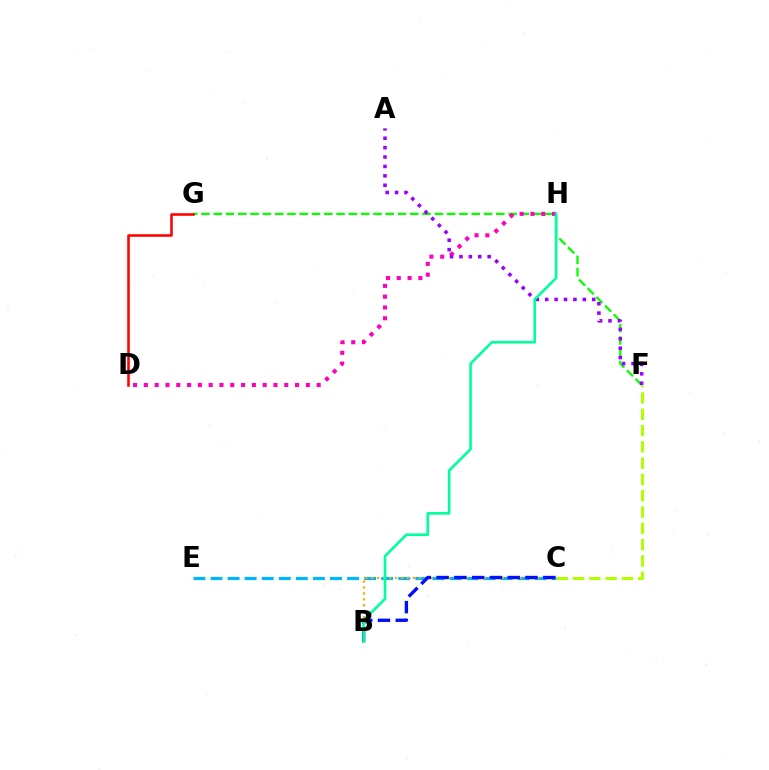{('F', 'G'): [{'color': '#08ff00', 'line_style': 'dashed', 'thickness': 1.67}], ('C', 'E'): [{'color': '#00b5ff', 'line_style': 'dashed', 'thickness': 2.32}], ('D', 'H'): [{'color': '#ff00bd', 'line_style': 'dotted', 'thickness': 2.93}], ('D', 'G'): [{'color': '#ff0000', 'line_style': 'solid', 'thickness': 1.84}], ('B', 'C'): [{'color': '#ffa500', 'line_style': 'dotted', 'thickness': 1.61}, {'color': '#0010ff', 'line_style': 'dashed', 'thickness': 2.41}], ('A', 'F'): [{'color': '#9b00ff', 'line_style': 'dotted', 'thickness': 2.56}], ('B', 'H'): [{'color': '#00ff9d', 'line_style': 'solid', 'thickness': 1.9}], ('C', 'F'): [{'color': '#b3ff00', 'line_style': 'dashed', 'thickness': 2.21}]}